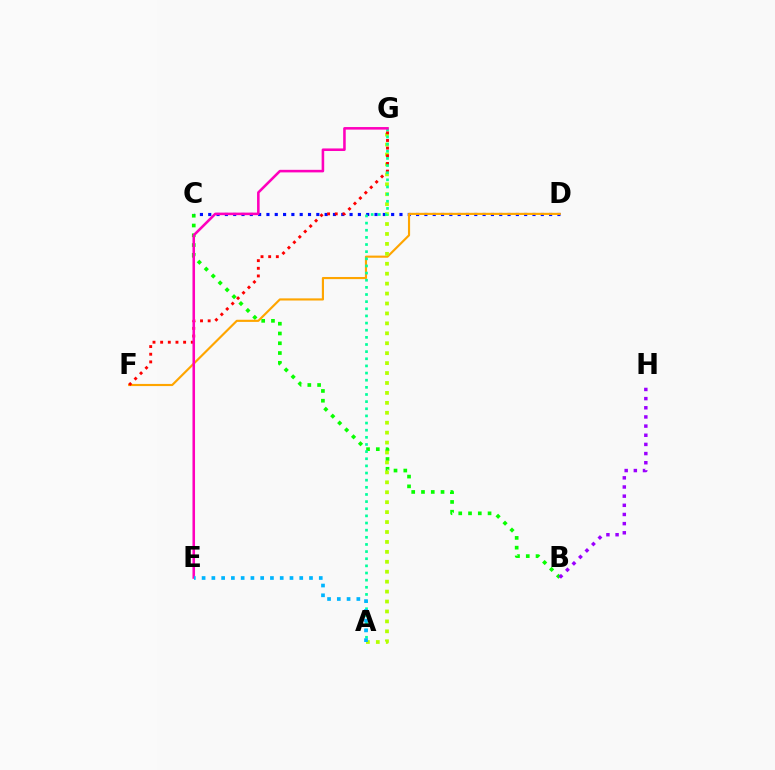{('B', 'C'): [{'color': '#08ff00', 'line_style': 'dotted', 'thickness': 2.66}], ('C', 'D'): [{'color': '#0010ff', 'line_style': 'dotted', 'thickness': 2.26}], ('D', 'F'): [{'color': '#ffa500', 'line_style': 'solid', 'thickness': 1.55}], ('A', 'G'): [{'color': '#b3ff00', 'line_style': 'dotted', 'thickness': 2.7}, {'color': '#00ff9d', 'line_style': 'dotted', 'thickness': 1.94}], ('F', 'G'): [{'color': '#ff0000', 'line_style': 'dotted', 'thickness': 2.08}], ('B', 'H'): [{'color': '#9b00ff', 'line_style': 'dotted', 'thickness': 2.49}], ('E', 'G'): [{'color': '#ff00bd', 'line_style': 'solid', 'thickness': 1.85}], ('A', 'E'): [{'color': '#00b5ff', 'line_style': 'dotted', 'thickness': 2.65}]}